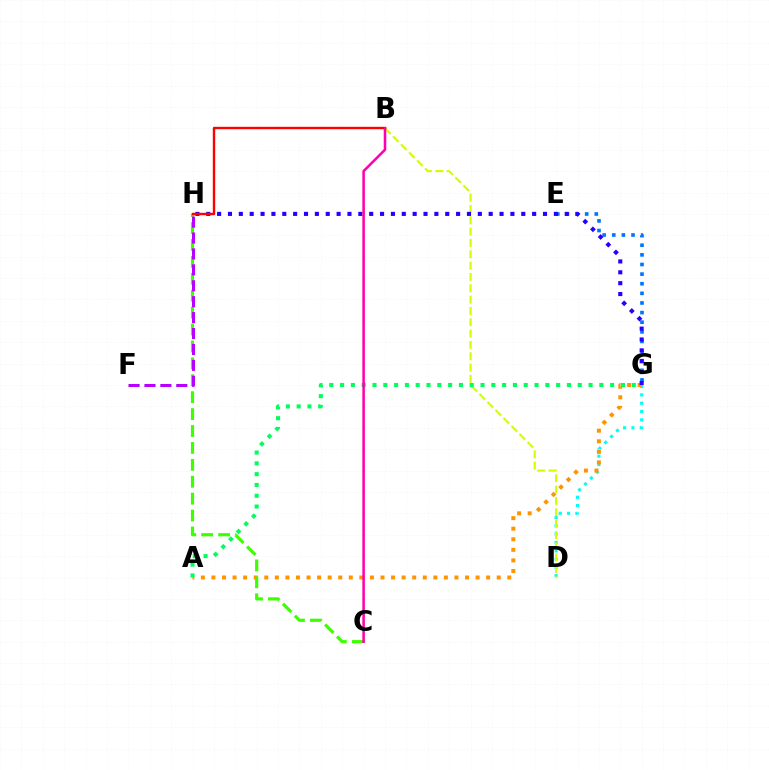{('D', 'G'): [{'color': '#00fff6', 'line_style': 'dotted', 'thickness': 2.26}], ('B', 'D'): [{'color': '#d1ff00', 'line_style': 'dashed', 'thickness': 1.54}], ('A', 'G'): [{'color': '#ff9400', 'line_style': 'dotted', 'thickness': 2.87}, {'color': '#00ff5c', 'line_style': 'dotted', 'thickness': 2.93}], ('E', 'G'): [{'color': '#0074ff', 'line_style': 'dotted', 'thickness': 2.61}], ('G', 'H'): [{'color': '#2500ff', 'line_style': 'dotted', 'thickness': 2.95}], ('C', 'H'): [{'color': '#3dff00', 'line_style': 'dashed', 'thickness': 2.3}], ('B', 'H'): [{'color': '#ff0000', 'line_style': 'solid', 'thickness': 1.73}], ('B', 'C'): [{'color': '#ff00ac', 'line_style': 'solid', 'thickness': 1.83}], ('F', 'H'): [{'color': '#b900ff', 'line_style': 'dashed', 'thickness': 2.16}]}